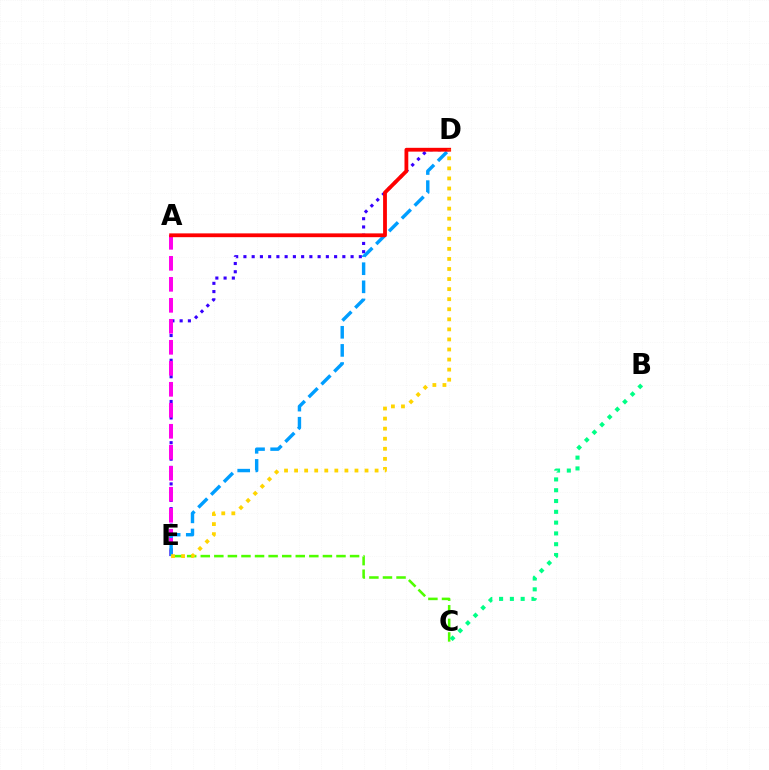{('C', 'E'): [{'color': '#4fff00', 'line_style': 'dashed', 'thickness': 1.84}], ('D', 'E'): [{'color': '#3700ff', 'line_style': 'dotted', 'thickness': 2.24}, {'color': '#009eff', 'line_style': 'dashed', 'thickness': 2.46}, {'color': '#ffd500', 'line_style': 'dotted', 'thickness': 2.73}], ('A', 'E'): [{'color': '#ff00ed', 'line_style': 'dashed', 'thickness': 2.85}], ('B', 'C'): [{'color': '#00ff86', 'line_style': 'dotted', 'thickness': 2.93}], ('A', 'D'): [{'color': '#ff0000', 'line_style': 'solid', 'thickness': 2.74}]}